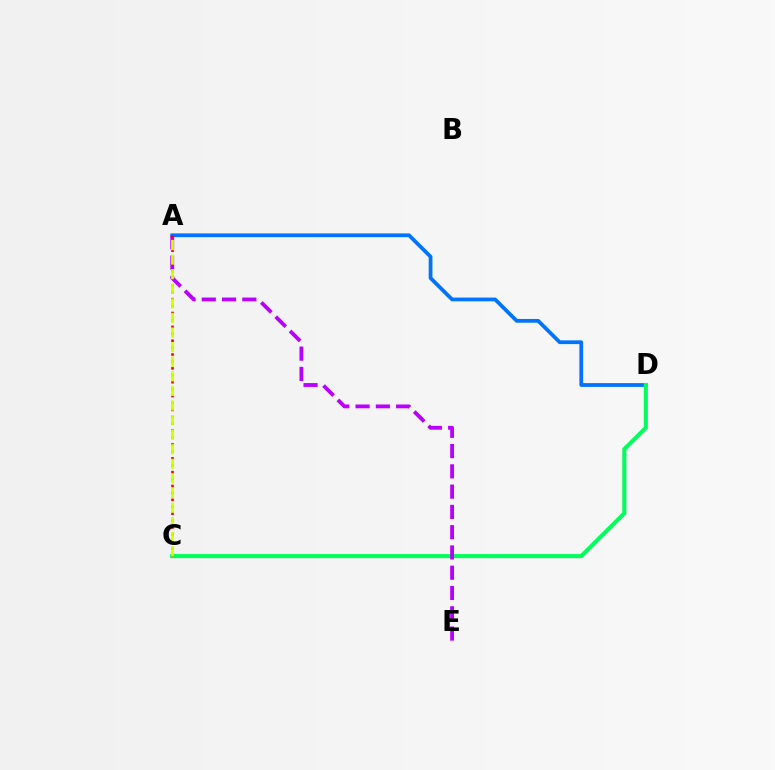{('A', 'D'): [{'color': '#0074ff', 'line_style': 'solid', 'thickness': 2.71}], ('C', 'D'): [{'color': '#00ff5c', 'line_style': 'solid', 'thickness': 2.94}], ('A', 'E'): [{'color': '#b900ff', 'line_style': 'dashed', 'thickness': 2.75}], ('A', 'C'): [{'color': '#ff0000', 'line_style': 'dotted', 'thickness': 1.88}, {'color': '#d1ff00', 'line_style': 'dashed', 'thickness': 1.98}]}